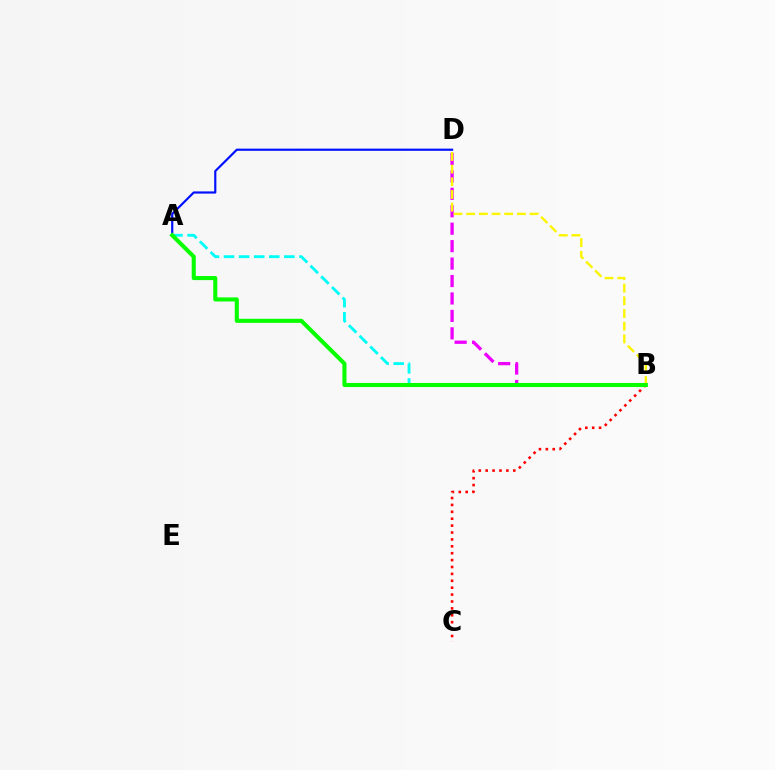{('A', 'D'): [{'color': '#0010ff', 'line_style': 'solid', 'thickness': 1.57}], ('A', 'B'): [{'color': '#00fff6', 'line_style': 'dashed', 'thickness': 2.05}, {'color': '#08ff00', 'line_style': 'solid', 'thickness': 2.93}], ('B', 'C'): [{'color': '#ff0000', 'line_style': 'dotted', 'thickness': 1.87}], ('B', 'D'): [{'color': '#ee00ff', 'line_style': 'dashed', 'thickness': 2.37}, {'color': '#fcf500', 'line_style': 'dashed', 'thickness': 1.72}]}